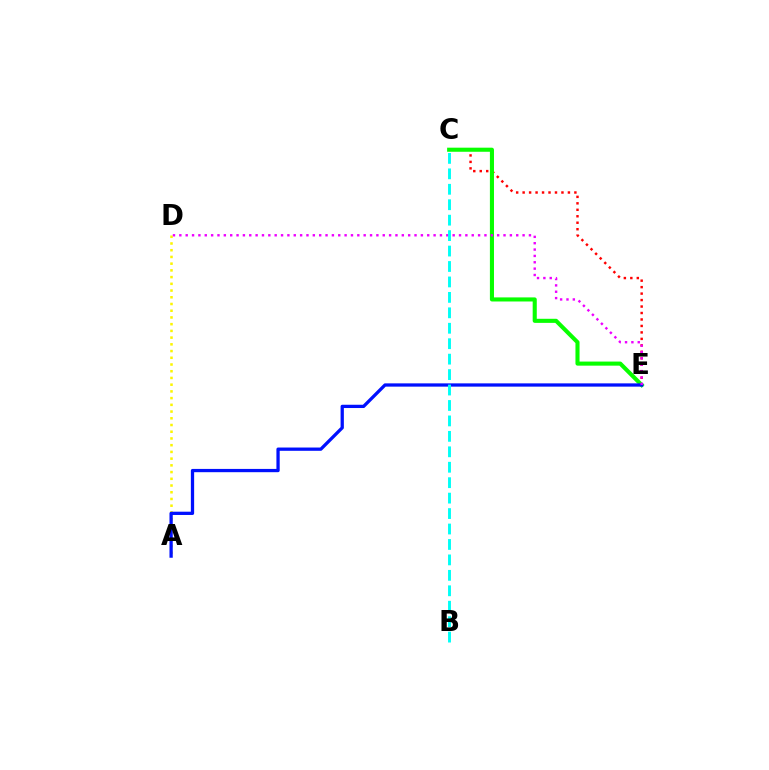{('A', 'D'): [{'color': '#fcf500', 'line_style': 'dotted', 'thickness': 1.83}], ('C', 'E'): [{'color': '#ff0000', 'line_style': 'dotted', 'thickness': 1.76}, {'color': '#08ff00', 'line_style': 'solid', 'thickness': 2.94}], ('A', 'E'): [{'color': '#0010ff', 'line_style': 'solid', 'thickness': 2.36}], ('D', 'E'): [{'color': '#ee00ff', 'line_style': 'dotted', 'thickness': 1.73}], ('B', 'C'): [{'color': '#00fff6', 'line_style': 'dashed', 'thickness': 2.1}]}